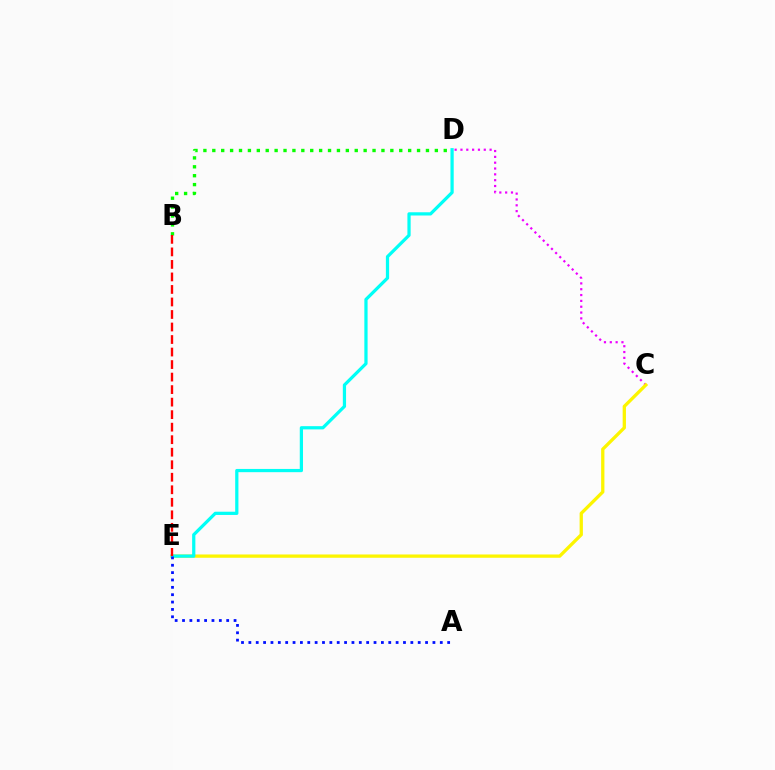{('B', 'D'): [{'color': '#08ff00', 'line_style': 'dotted', 'thickness': 2.42}], ('C', 'D'): [{'color': '#ee00ff', 'line_style': 'dotted', 'thickness': 1.58}], ('C', 'E'): [{'color': '#fcf500', 'line_style': 'solid', 'thickness': 2.37}], ('D', 'E'): [{'color': '#00fff6', 'line_style': 'solid', 'thickness': 2.33}], ('B', 'E'): [{'color': '#ff0000', 'line_style': 'dashed', 'thickness': 1.7}], ('A', 'E'): [{'color': '#0010ff', 'line_style': 'dotted', 'thickness': 2.0}]}